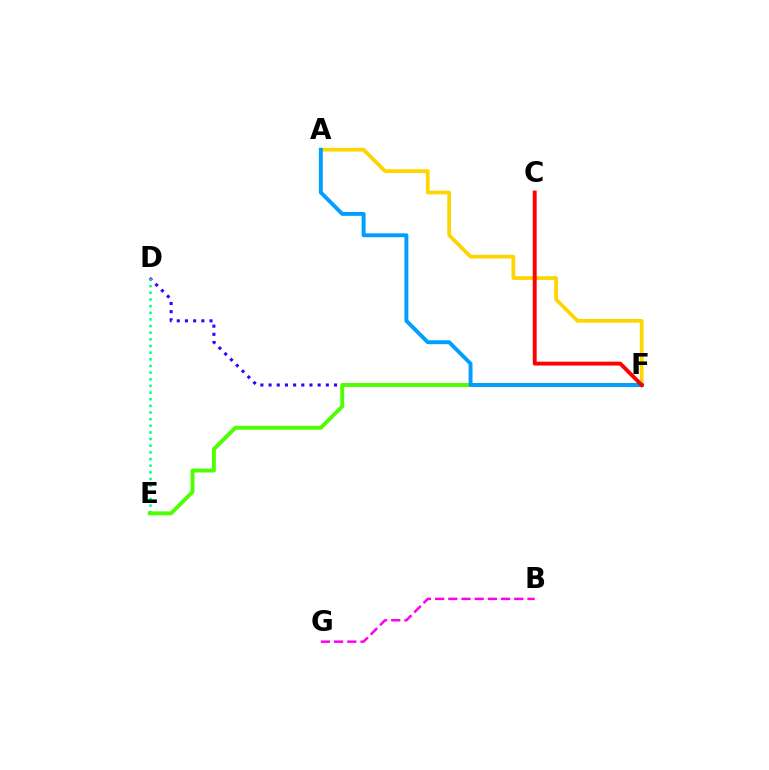{('D', 'F'): [{'color': '#3700ff', 'line_style': 'dotted', 'thickness': 2.22}], ('A', 'F'): [{'color': '#ffd500', 'line_style': 'solid', 'thickness': 2.68}, {'color': '#009eff', 'line_style': 'solid', 'thickness': 2.82}], ('D', 'E'): [{'color': '#00ff86', 'line_style': 'dotted', 'thickness': 1.81}], ('E', 'F'): [{'color': '#4fff00', 'line_style': 'solid', 'thickness': 2.81}], ('B', 'G'): [{'color': '#ff00ed', 'line_style': 'dashed', 'thickness': 1.79}], ('C', 'F'): [{'color': '#ff0000', 'line_style': 'solid', 'thickness': 2.8}]}